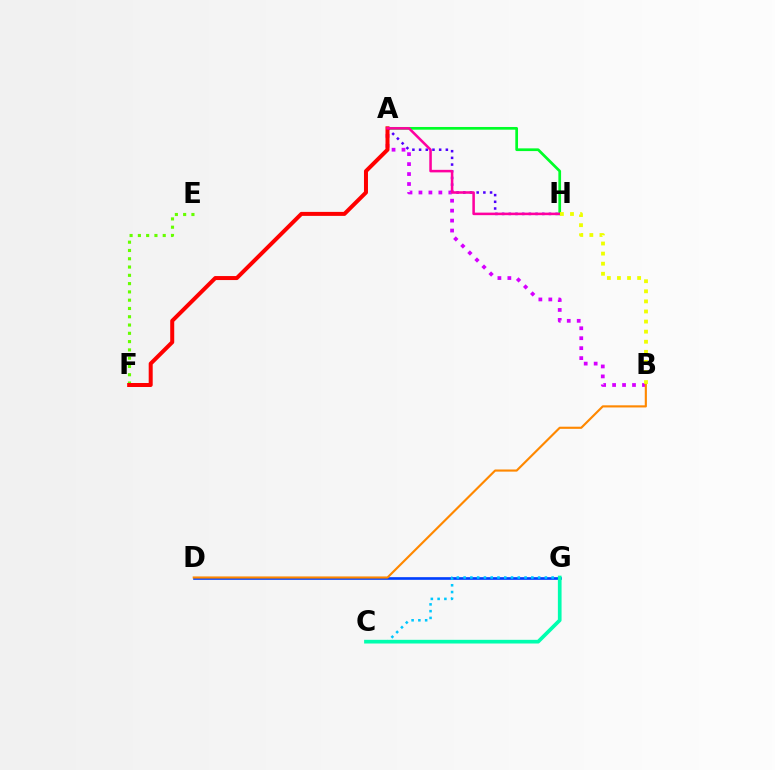{('D', 'G'): [{'color': '#003fff', 'line_style': 'solid', 'thickness': 1.91}], ('A', 'B'): [{'color': '#d600ff', 'line_style': 'dotted', 'thickness': 2.7}], ('A', 'H'): [{'color': '#00ff27', 'line_style': 'solid', 'thickness': 1.96}, {'color': '#4f00ff', 'line_style': 'dotted', 'thickness': 1.82}, {'color': '#ff00a0', 'line_style': 'solid', 'thickness': 1.83}], ('E', 'F'): [{'color': '#66ff00', 'line_style': 'dotted', 'thickness': 2.25}], ('A', 'F'): [{'color': '#ff0000', 'line_style': 'solid', 'thickness': 2.88}], ('C', 'G'): [{'color': '#00c7ff', 'line_style': 'dotted', 'thickness': 1.84}, {'color': '#00ffaf', 'line_style': 'solid', 'thickness': 2.65}], ('B', 'H'): [{'color': '#eeff00', 'line_style': 'dotted', 'thickness': 2.74}], ('B', 'D'): [{'color': '#ff8800', 'line_style': 'solid', 'thickness': 1.54}]}